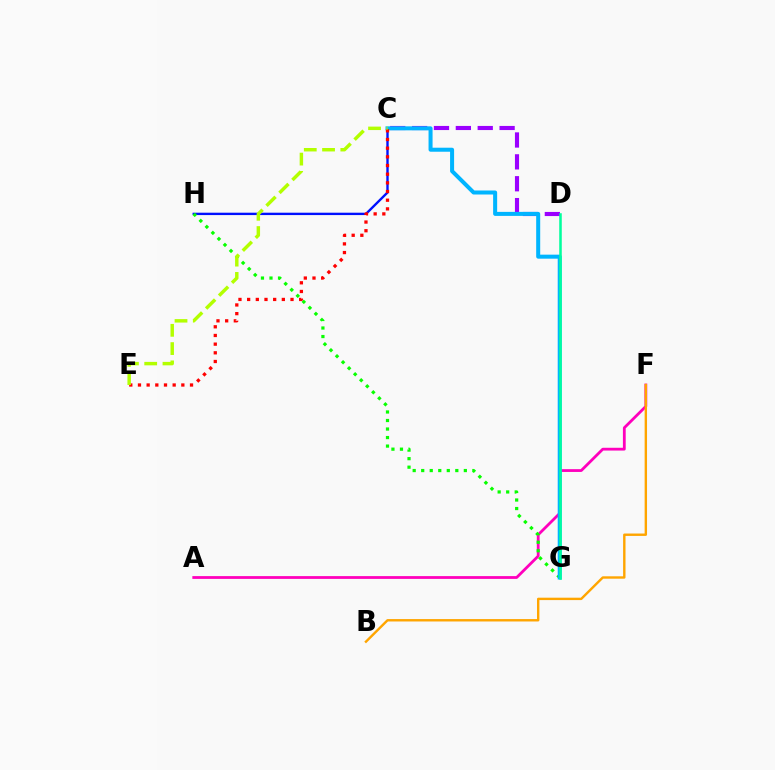{('A', 'F'): [{'color': '#ff00bd', 'line_style': 'solid', 'thickness': 2.01}], ('C', 'D'): [{'color': '#9b00ff', 'line_style': 'dashed', 'thickness': 2.97}], ('C', 'H'): [{'color': '#0010ff', 'line_style': 'solid', 'thickness': 1.7}], ('G', 'H'): [{'color': '#08ff00', 'line_style': 'dotted', 'thickness': 2.32}], ('C', 'G'): [{'color': '#00b5ff', 'line_style': 'solid', 'thickness': 2.89}], ('D', 'G'): [{'color': '#00ff9d', 'line_style': 'solid', 'thickness': 1.83}], ('B', 'F'): [{'color': '#ffa500', 'line_style': 'solid', 'thickness': 1.73}], ('C', 'E'): [{'color': '#ff0000', 'line_style': 'dotted', 'thickness': 2.36}, {'color': '#b3ff00', 'line_style': 'dashed', 'thickness': 2.48}]}